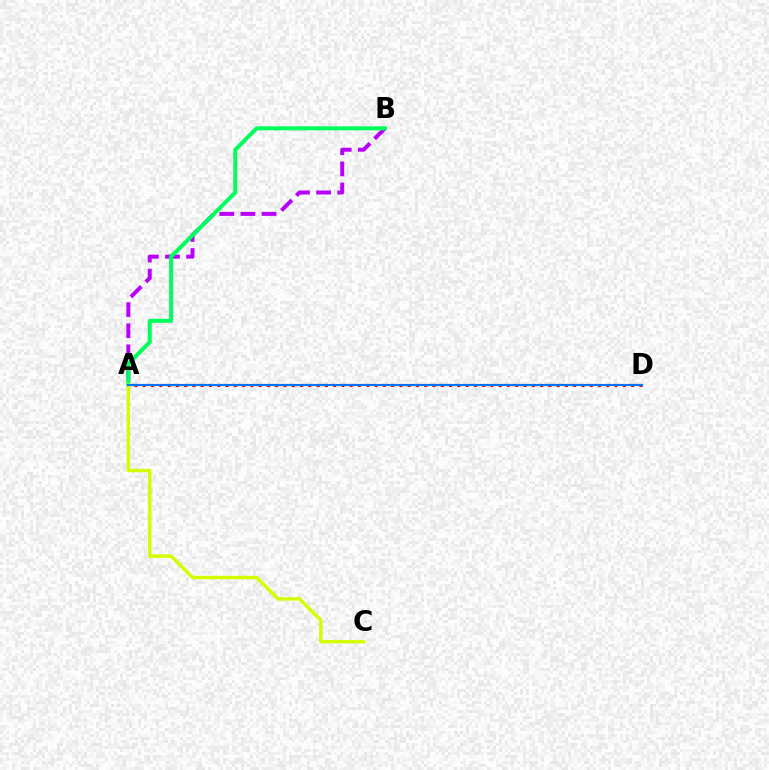{('A', 'B'): [{'color': '#b900ff', 'line_style': 'dashed', 'thickness': 2.87}, {'color': '#00ff5c', 'line_style': 'solid', 'thickness': 2.88}], ('A', 'D'): [{'color': '#ff0000', 'line_style': 'dotted', 'thickness': 2.25}, {'color': '#0074ff', 'line_style': 'solid', 'thickness': 1.55}], ('A', 'C'): [{'color': '#d1ff00', 'line_style': 'solid', 'thickness': 2.47}]}